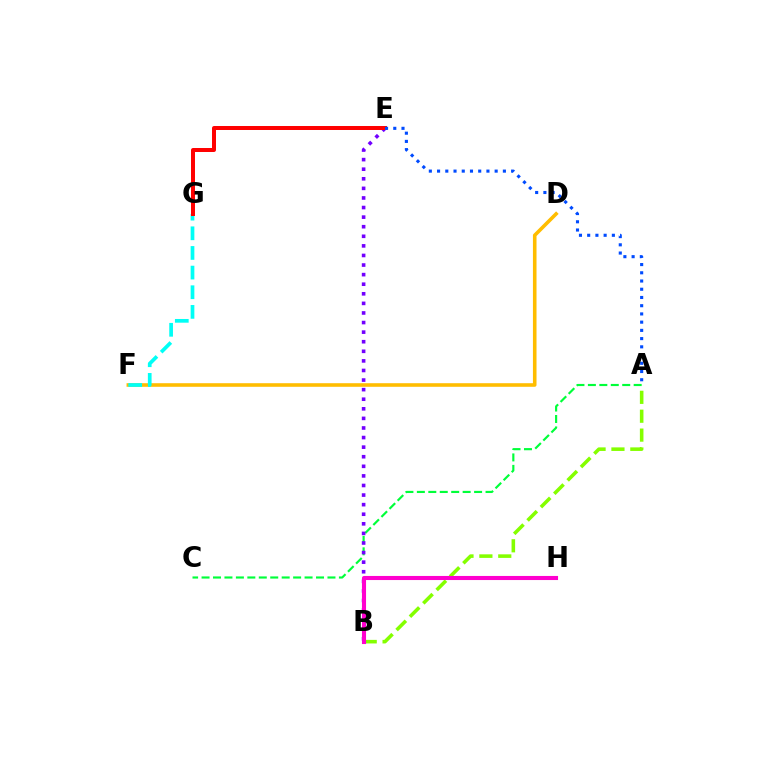{('A', 'C'): [{'color': '#00ff39', 'line_style': 'dashed', 'thickness': 1.56}], ('B', 'E'): [{'color': '#7200ff', 'line_style': 'dotted', 'thickness': 2.6}], ('D', 'F'): [{'color': '#ffbd00', 'line_style': 'solid', 'thickness': 2.58}], ('F', 'G'): [{'color': '#00fff6', 'line_style': 'dashed', 'thickness': 2.67}], ('E', 'G'): [{'color': '#ff0000', 'line_style': 'solid', 'thickness': 2.87}], ('A', 'B'): [{'color': '#84ff00', 'line_style': 'dashed', 'thickness': 2.57}], ('B', 'H'): [{'color': '#ff00cf', 'line_style': 'solid', 'thickness': 2.94}], ('A', 'E'): [{'color': '#004bff', 'line_style': 'dotted', 'thickness': 2.24}]}